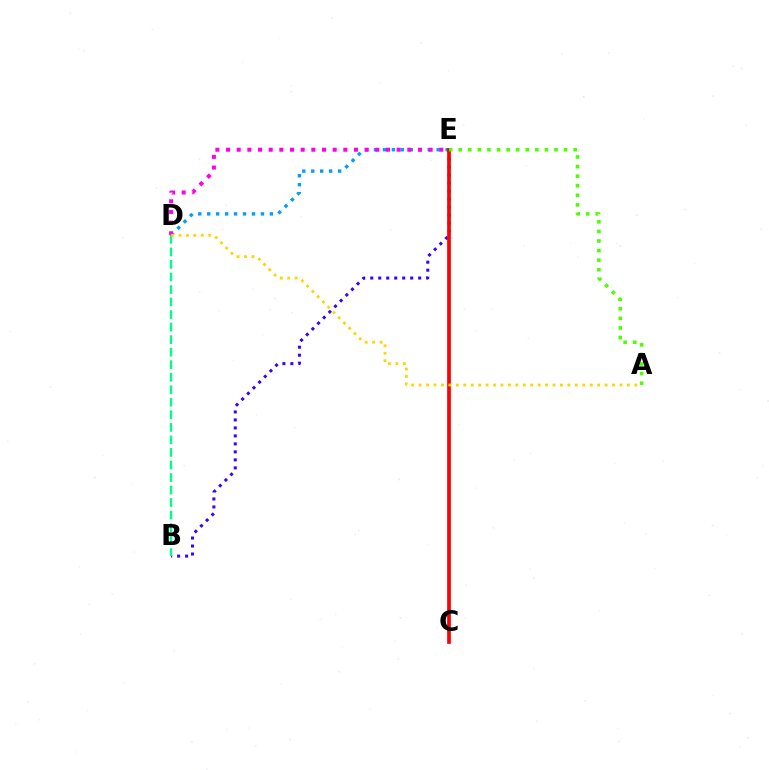{('D', 'E'): [{'color': '#009eff', 'line_style': 'dotted', 'thickness': 2.43}, {'color': '#ff00ed', 'line_style': 'dotted', 'thickness': 2.9}], ('B', 'E'): [{'color': '#3700ff', 'line_style': 'dotted', 'thickness': 2.17}], ('B', 'D'): [{'color': '#00ff86', 'line_style': 'dashed', 'thickness': 1.7}], ('C', 'E'): [{'color': '#ff0000', 'line_style': 'solid', 'thickness': 2.67}], ('A', 'E'): [{'color': '#4fff00', 'line_style': 'dotted', 'thickness': 2.6}], ('A', 'D'): [{'color': '#ffd500', 'line_style': 'dotted', 'thickness': 2.02}]}